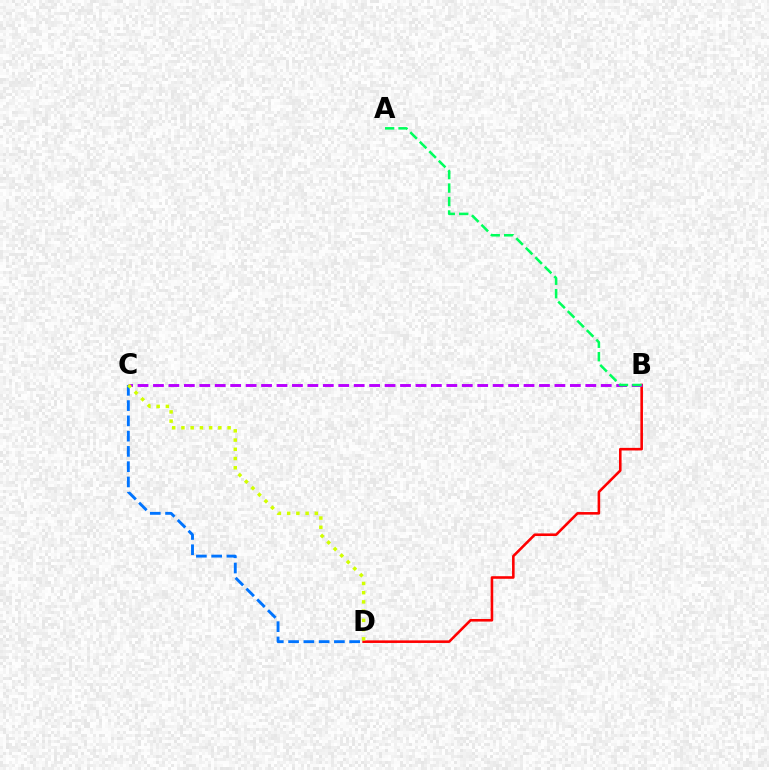{('B', 'D'): [{'color': '#ff0000', 'line_style': 'solid', 'thickness': 1.86}], ('B', 'C'): [{'color': '#b900ff', 'line_style': 'dashed', 'thickness': 2.1}], ('A', 'B'): [{'color': '#00ff5c', 'line_style': 'dashed', 'thickness': 1.83}], ('C', 'D'): [{'color': '#0074ff', 'line_style': 'dashed', 'thickness': 2.07}, {'color': '#d1ff00', 'line_style': 'dotted', 'thickness': 2.51}]}